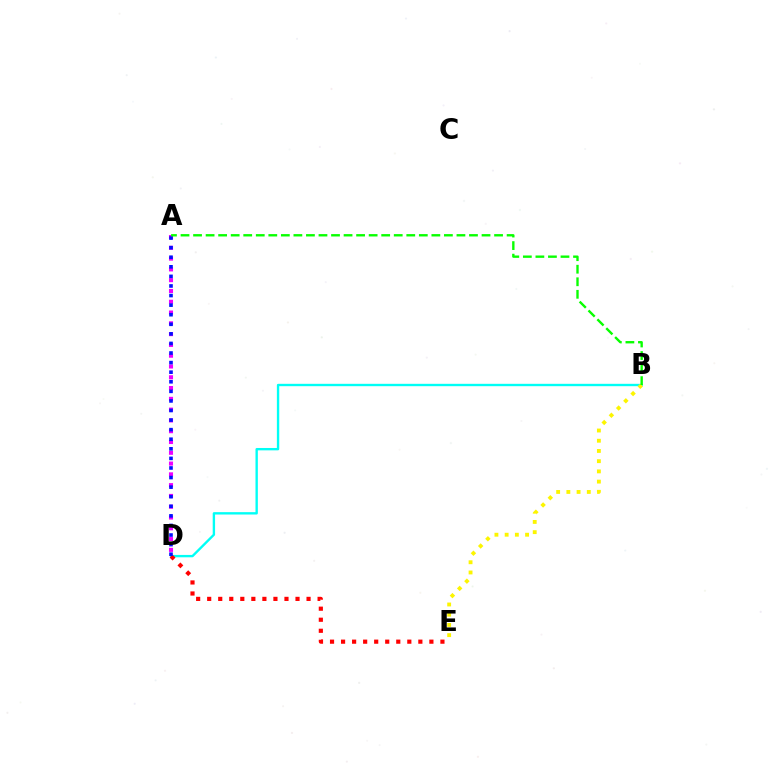{('A', 'D'): [{'color': '#ee00ff', 'line_style': 'dotted', 'thickness': 2.93}, {'color': '#0010ff', 'line_style': 'dotted', 'thickness': 2.6}], ('B', 'D'): [{'color': '#00fff6', 'line_style': 'solid', 'thickness': 1.71}], ('D', 'E'): [{'color': '#ff0000', 'line_style': 'dotted', 'thickness': 3.0}], ('B', 'E'): [{'color': '#fcf500', 'line_style': 'dotted', 'thickness': 2.78}], ('A', 'B'): [{'color': '#08ff00', 'line_style': 'dashed', 'thickness': 1.7}]}